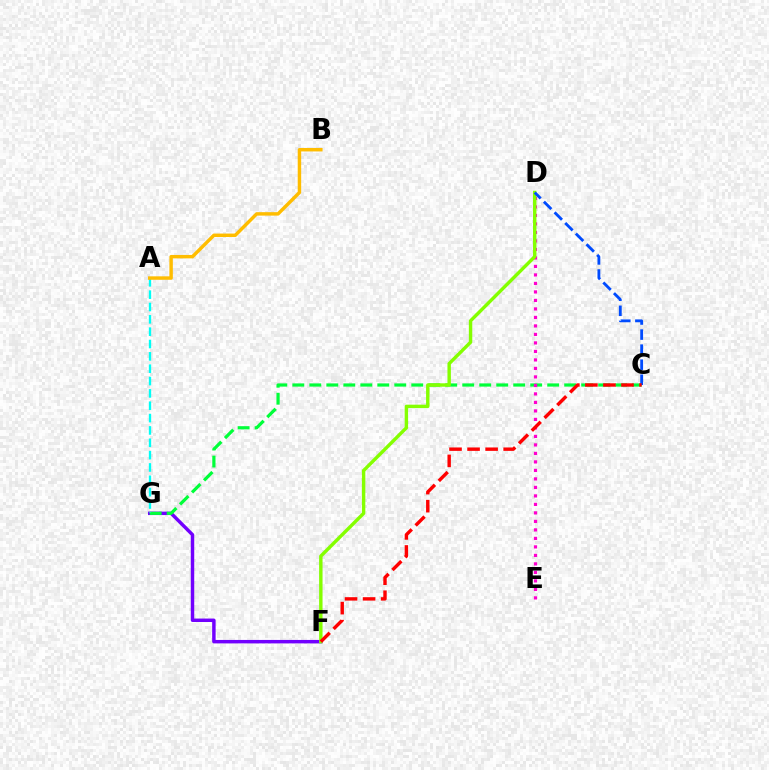{('F', 'G'): [{'color': '#7200ff', 'line_style': 'solid', 'thickness': 2.49}], ('C', 'G'): [{'color': '#00ff39', 'line_style': 'dashed', 'thickness': 2.31}], ('A', 'G'): [{'color': '#00fff6', 'line_style': 'dashed', 'thickness': 1.68}], ('A', 'B'): [{'color': '#ffbd00', 'line_style': 'solid', 'thickness': 2.48}], ('D', 'E'): [{'color': '#ff00cf', 'line_style': 'dotted', 'thickness': 2.31}], ('D', 'F'): [{'color': '#84ff00', 'line_style': 'solid', 'thickness': 2.46}], ('C', 'D'): [{'color': '#004bff', 'line_style': 'dashed', 'thickness': 2.05}], ('C', 'F'): [{'color': '#ff0000', 'line_style': 'dashed', 'thickness': 2.45}]}